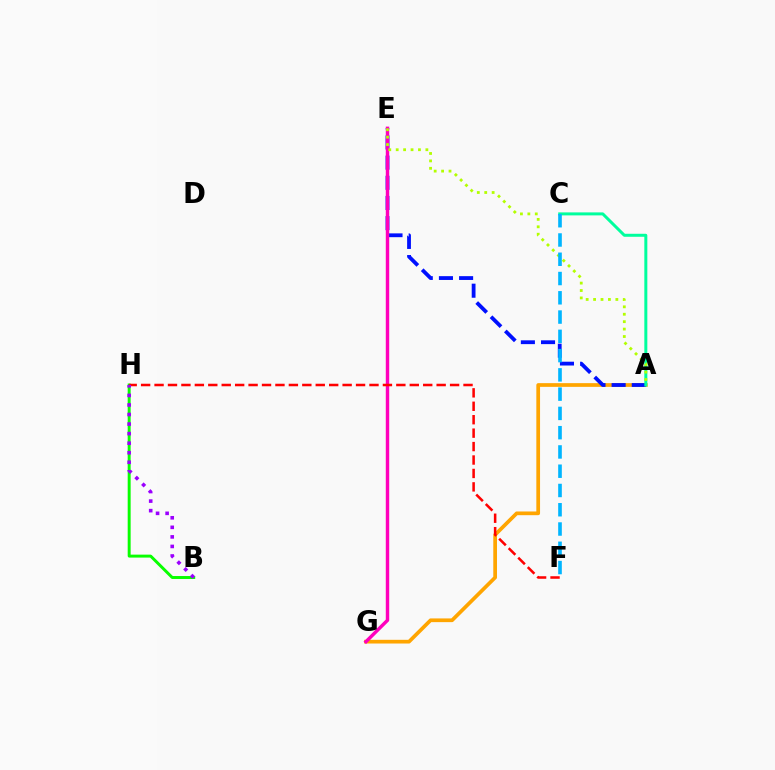{('A', 'G'): [{'color': '#ffa500', 'line_style': 'solid', 'thickness': 2.67}], ('B', 'H'): [{'color': '#08ff00', 'line_style': 'solid', 'thickness': 2.12}, {'color': '#9b00ff', 'line_style': 'dotted', 'thickness': 2.6}], ('A', 'E'): [{'color': '#0010ff', 'line_style': 'dashed', 'thickness': 2.74}, {'color': '#b3ff00', 'line_style': 'dotted', 'thickness': 2.02}], ('E', 'G'): [{'color': '#ff00bd', 'line_style': 'solid', 'thickness': 2.47}], ('F', 'H'): [{'color': '#ff0000', 'line_style': 'dashed', 'thickness': 1.82}], ('A', 'C'): [{'color': '#00ff9d', 'line_style': 'solid', 'thickness': 2.16}], ('C', 'F'): [{'color': '#00b5ff', 'line_style': 'dashed', 'thickness': 2.62}]}